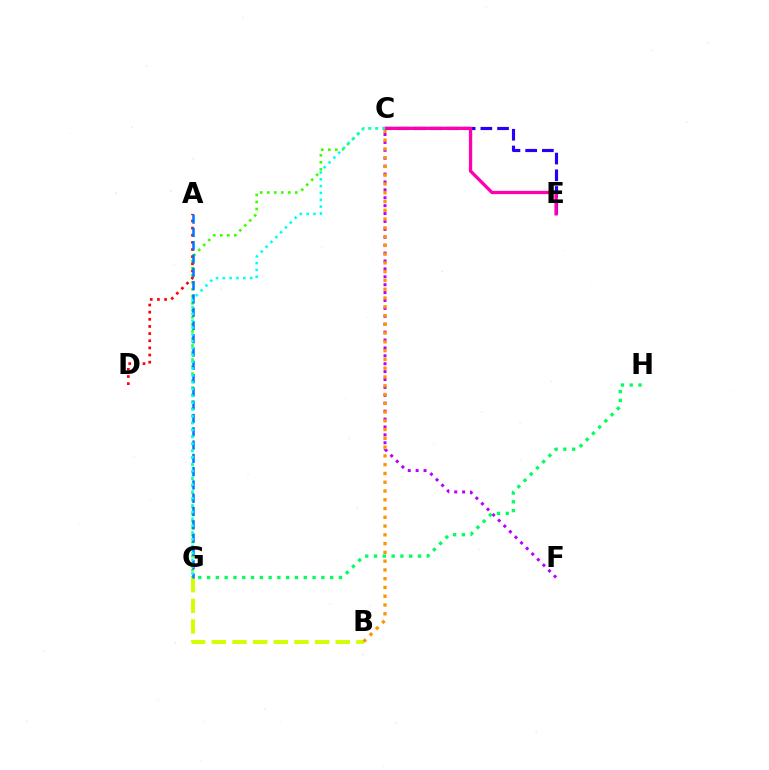{('B', 'G'): [{'color': '#d1ff00', 'line_style': 'dashed', 'thickness': 2.81}], ('C', 'G'): [{'color': '#3dff00', 'line_style': 'dotted', 'thickness': 1.91}, {'color': '#00fff6', 'line_style': 'dotted', 'thickness': 1.86}], ('C', 'E'): [{'color': '#2500ff', 'line_style': 'dashed', 'thickness': 2.27}, {'color': '#ff00ac', 'line_style': 'solid', 'thickness': 2.37}], ('A', 'D'): [{'color': '#ff0000', 'line_style': 'dotted', 'thickness': 1.94}], ('A', 'G'): [{'color': '#0074ff', 'line_style': 'dashed', 'thickness': 1.81}], ('C', 'F'): [{'color': '#b900ff', 'line_style': 'dotted', 'thickness': 2.15}], ('B', 'C'): [{'color': '#ff9400', 'line_style': 'dotted', 'thickness': 2.38}], ('G', 'H'): [{'color': '#00ff5c', 'line_style': 'dotted', 'thickness': 2.39}]}